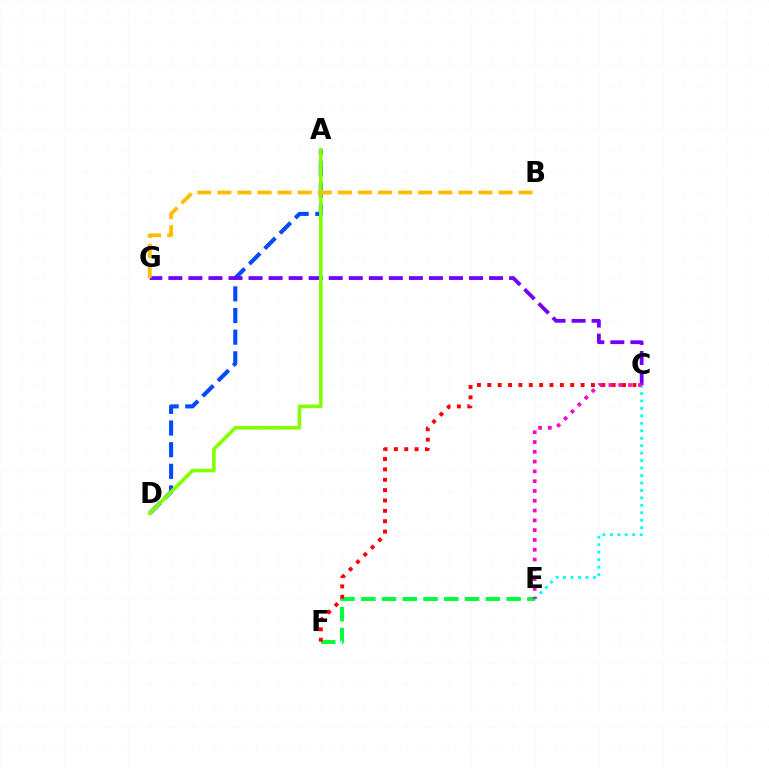{('A', 'D'): [{'color': '#004bff', 'line_style': 'dashed', 'thickness': 2.94}, {'color': '#84ff00', 'line_style': 'solid', 'thickness': 2.59}], ('C', 'G'): [{'color': '#7200ff', 'line_style': 'dashed', 'thickness': 2.72}], ('C', 'E'): [{'color': '#00fff6', 'line_style': 'dotted', 'thickness': 2.03}, {'color': '#ff00cf', 'line_style': 'dotted', 'thickness': 2.66}], ('E', 'F'): [{'color': '#00ff39', 'line_style': 'dashed', 'thickness': 2.82}], ('C', 'F'): [{'color': '#ff0000', 'line_style': 'dotted', 'thickness': 2.82}], ('B', 'G'): [{'color': '#ffbd00', 'line_style': 'dashed', 'thickness': 2.73}]}